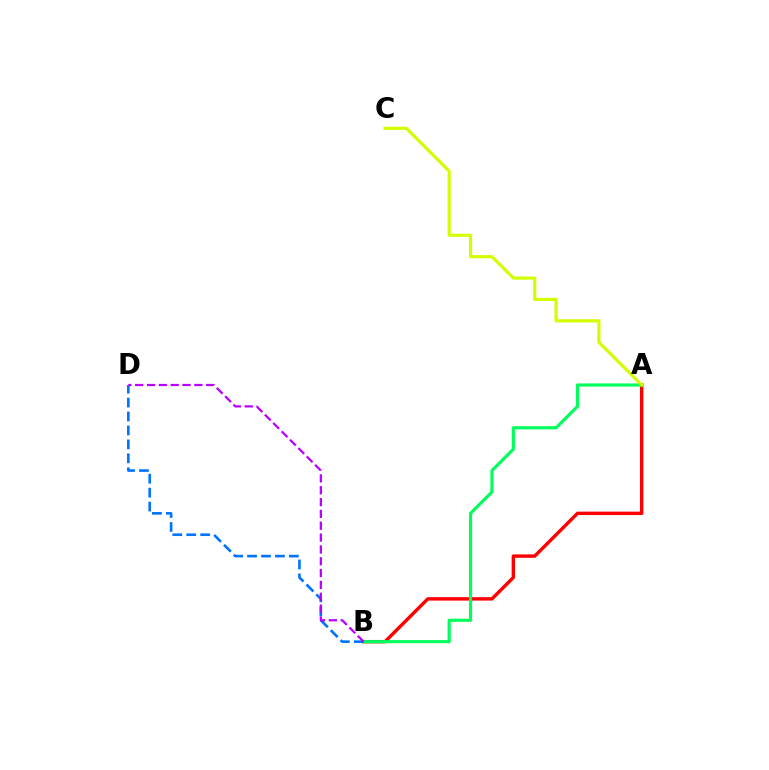{('A', 'B'): [{'color': '#ff0000', 'line_style': 'solid', 'thickness': 2.45}, {'color': '#00ff5c', 'line_style': 'solid', 'thickness': 2.27}], ('A', 'C'): [{'color': '#d1ff00', 'line_style': 'solid', 'thickness': 2.27}], ('B', 'D'): [{'color': '#0074ff', 'line_style': 'dashed', 'thickness': 1.89}, {'color': '#b900ff', 'line_style': 'dashed', 'thickness': 1.61}]}